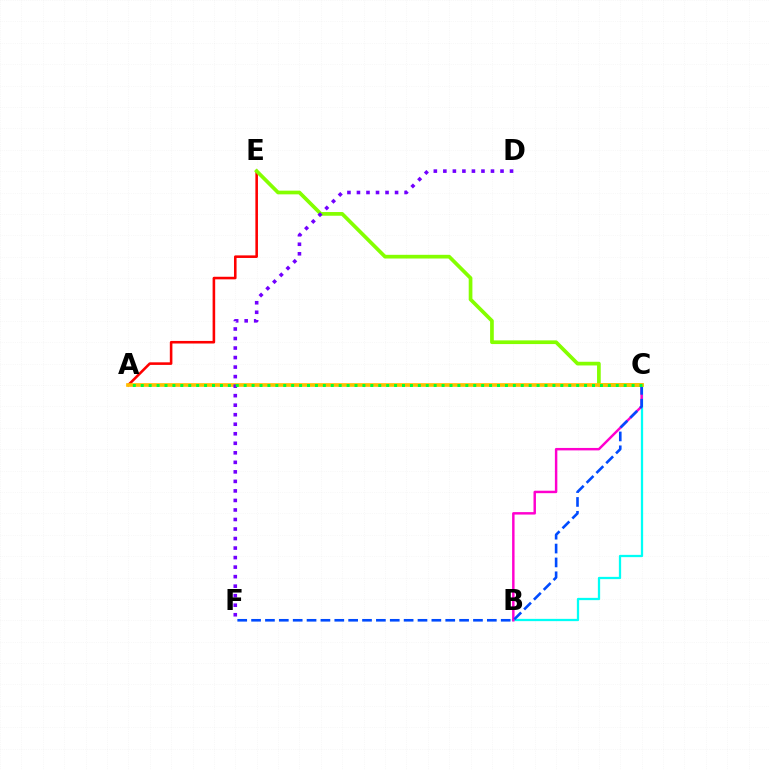{('A', 'E'): [{'color': '#ff0000', 'line_style': 'solid', 'thickness': 1.86}], ('B', 'C'): [{'color': '#00fff6', 'line_style': 'solid', 'thickness': 1.63}, {'color': '#ff00cf', 'line_style': 'solid', 'thickness': 1.77}], ('C', 'E'): [{'color': '#84ff00', 'line_style': 'solid', 'thickness': 2.66}], ('C', 'F'): [{'color': '#004bff', 'line_style': 'dashed', 'thickness': 1.88}], ('A', 'C'): [{'color': '#ffbd00', 'line_style': 'solid', 'thickness': 2.65}, {'color': '#00ff39', 'line_style': 'dotted', 'thickness': 2.15}], ('D', 'F'): [{'color': '#7200ff', 'line_style': 'dotted', 'thickness': 2.59}]}